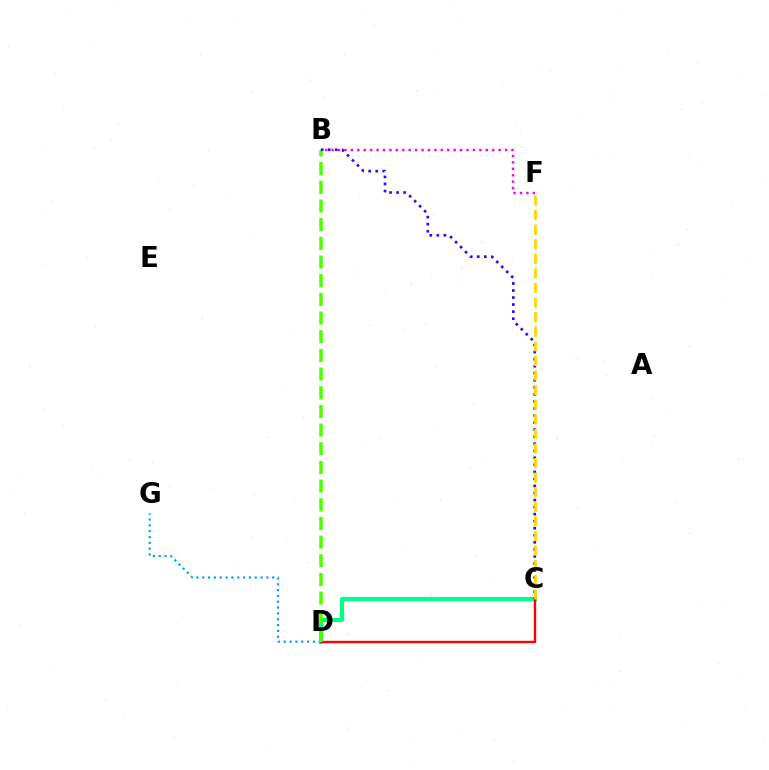{('C', 'D'): [{'color': '#00ff86', 'line_style': 'solid', 'thickness': 3.0}, {'color': '#ff0000', 'line_style': 'solid', 'thickness': 1.72}], ('B', 'F'): [{'color': '#ff00ed', 'line_style': 'dotted', 'thickness': 1.75}], ('D', 'G'): [{'color': '#009eff', 'line_style': 'dotted', 'thickness': 1.58}], ('B', 'D'): [{'color': '#4fff00', 'line_style': 'dashed', 'thickness': 2.54}], ('B', 'C'): [{'color': '#3700ff', 'line_style': 'dotted', 'thickness': 1.91}], ('C', 'F'): [{'color': '#ffd500', 'line_style': 'dashed', 'thickness': 1.98}]}